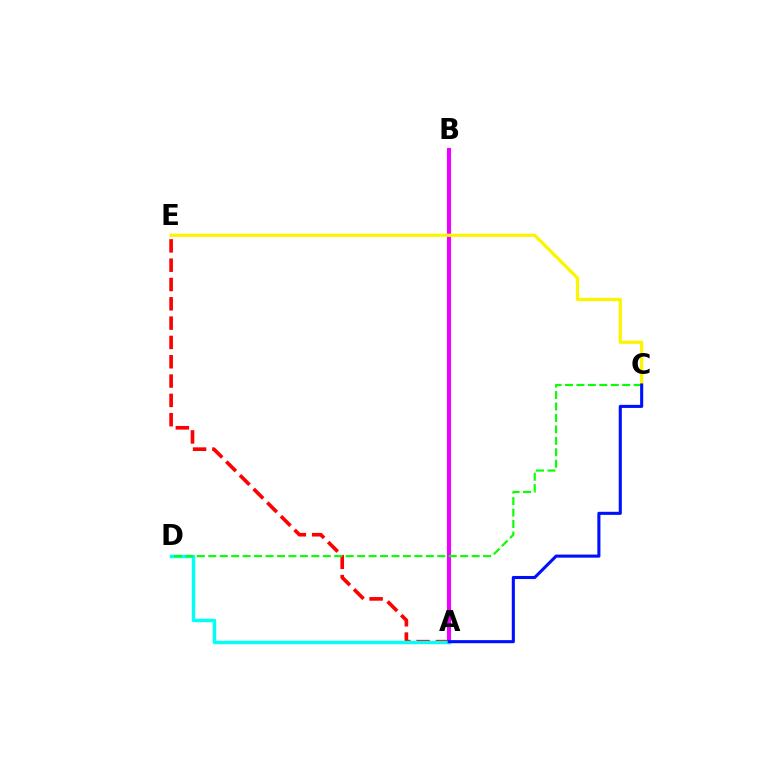{('A', 'E'): [{'color': '#ff0000', 'line_style': 'dashed', 'thickness': 2.62}], ('A', 'B'): [{'color': '#ee00ff', 'line_style': 'solid', 'thickness': 2.95}], ('A', 'D'): [{'color': '#00fff6', 'line_style': 'solid', 'thickness': 2.47}], ('C', 'D'): [{'color': '#08ff00', 'line_style': 'dashed', 'thickness': 1.56}], ('C', 'E'): [{'color': '#fcf500', 'line_style': 'solid', 'thickness': 2.35}], ('A', 'C'): [{'color': '#0010ff', 'line_style': 'solid', 'thickness': 2.22}]}